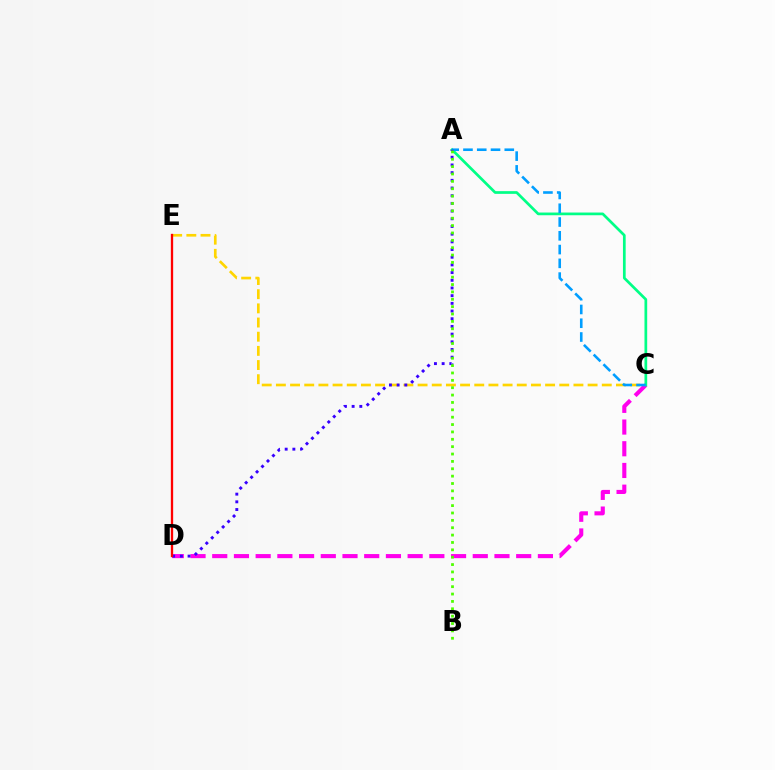{('C', 'E'): [{'color': '#ffd500', 'line_style': 'dashed', 'thickness': 1.92}], ('C', 'D'): [{'color': '#ff00ed', 'line_style': 'dashed', 'thickness': 2.95}], ('A', 'C'): [{'color': '#00ff86', 'line_style': 'solid', 'thickness': 1.95}, {'color': '#009eff', 'line_style': 'dashed', 'thickness': 1.87}], ('A', 'D'): [{'color': '#3700ff', 'line_style': 'dotted', 'thickness': 2.09}], ('A', 'B'): [{'color': '#4fff00', 'line_style': 'dotted', 'thickness': 2.0}], ('D', 'E'): [{'color': '#ff0000', 'line_style': 'solid', 'thickness': 1.67}]}